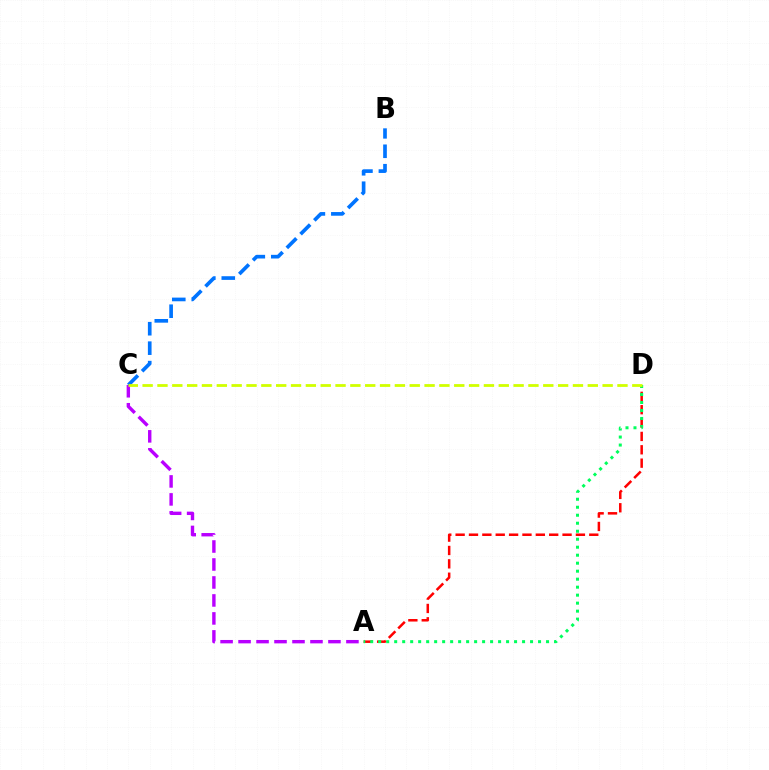{('A', 'D'): [{'color': '#ff0000', 'line_style': 'dashed', 'thickness': 1.82}, {'color': '#00ff5c', 'line_style': 'dotted', 'thickness': 2.17}], ('A', 'C'): [{'color': '#b900ff', 'line_style': 'dashed', 'thickness': 2.44}], ('B', 'C'): [{'color': '#0074ff', 'line_style': 'dashed', 'thickness': 2.64}], ('C', 'D'): [{'color': '#d1ff00', 'line_style': 'dashed', 'thickness': 2.02}]}